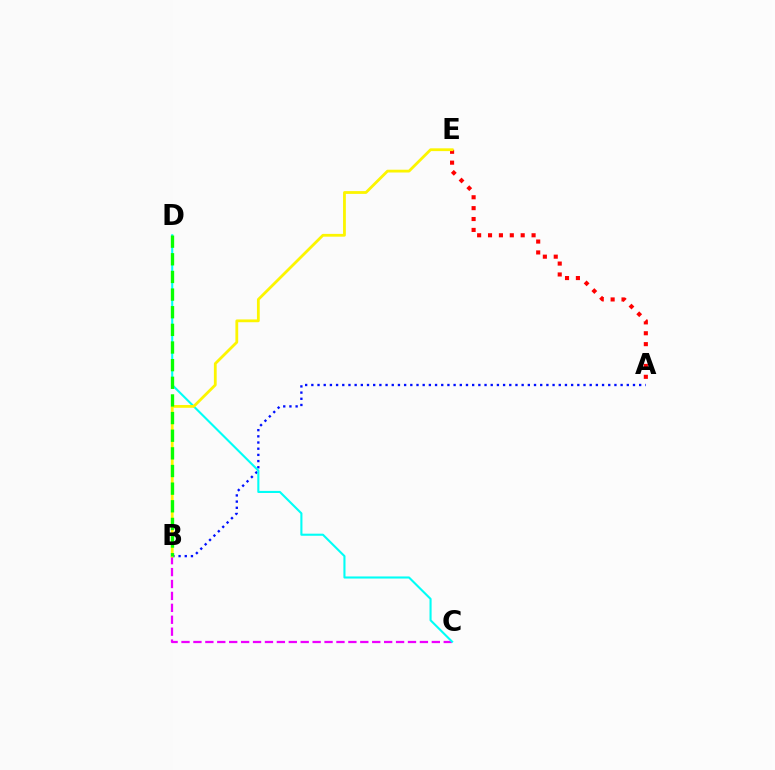{('B', 'C'): [{'color': '#ee00ff', 'line_style': 'dashed', 'thickness': 1.62}], ('A', 'E'): [{'color': '#ff0000', 'line_style': 'dotted', 'thickness': 2.96}], ('A', 'B'): [{'color': '#0010ff', 'line_style': 'dotted', 'thickness': 1.68}], ('C', 'D'): [{'color': '#00fff6', 'line_style': 'solid', 'thickness': 1.51}], ('B', 'E'): [{'color': '#fcf500', 'line_style': 'solid', 'thickness': 2.01}], ('B', 'D'): [{'color': '#08ff00', 'line_style': 'dashed', 'thickness': 2.4}]}